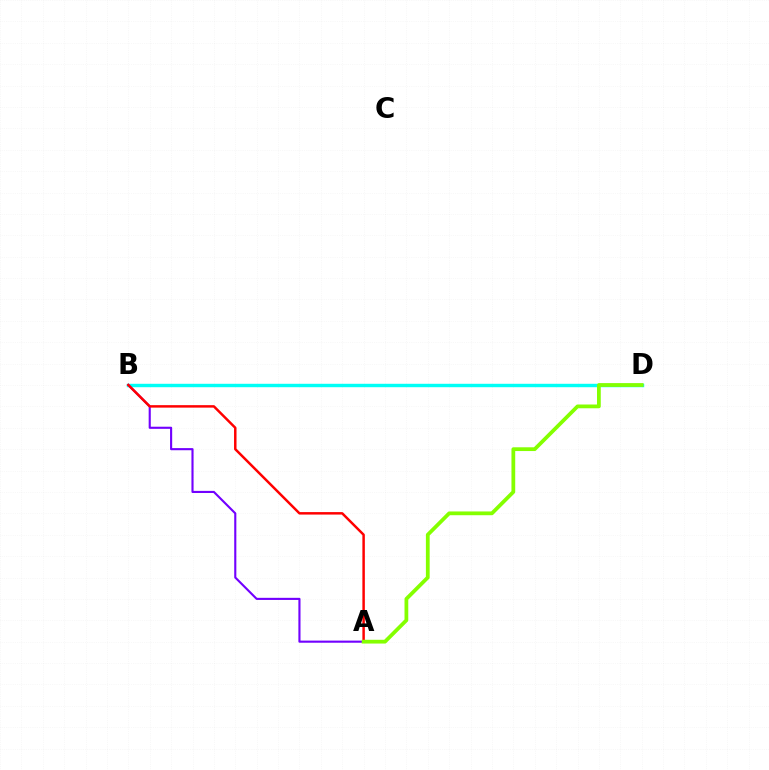{('B', 'D'): [{'color': '#00fff6', 'line_style': 'solid', 'thickness': 2.47}], ('A', 'B'): [{'color': '#7200ff', 'line_style': 'solid', 'thickness': 1.53}, {'color': '#ff0000', 'line_style': 'solid', 'thickness': 1.78}], ('A', 'D'): [{'color': '#84ff00', 'line_style': 'solid', 'thickness': 2.71}]}